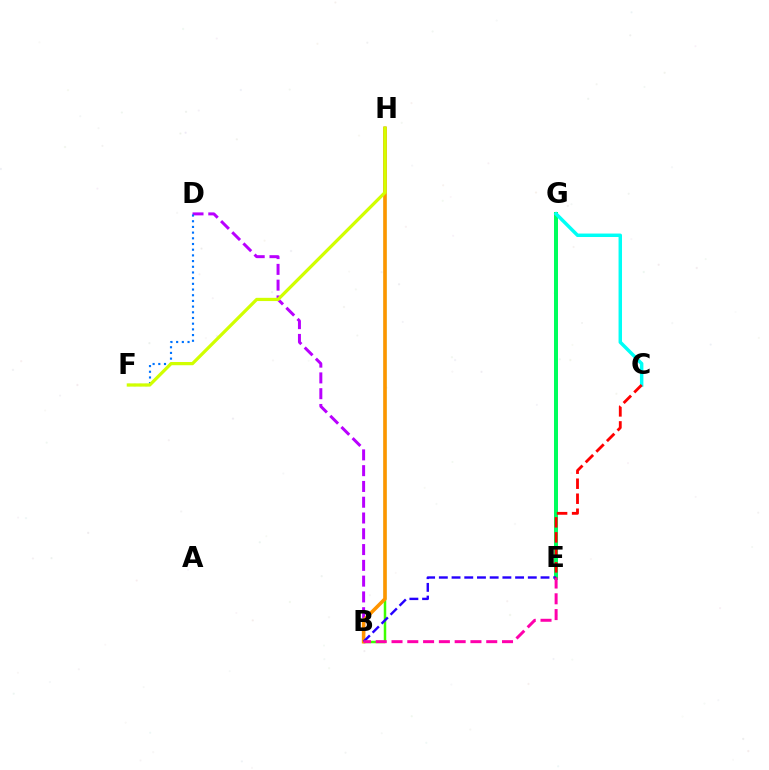{('E', 'G'): [{'color': '#00ff5c', 'line_style': 'solid', 'thickness': 2.88}], ('C', 'G'): [{'color': '#00fff6', 'line_style': 'solid', 'thickness': 2.49}], ('B', 'H'): [{'color': '#3dff00', 'line_style': 'solid', 'thickness': 1.79}, {'color': '#ff9400', 'line_style': 'solid', 'thickness': 2.55}], ('B', 'D'): [{'color': '#b900ff', 'line_style': 'dashed', 'thickness': 2.14}], ('D', 'F'): [{'color': '#0074ff', 'line_style': 'dotted', 'thickness': 1.55}], ('B', 'E'): [{'color': '#2500ff', 'line_style': 'dashed', 'thickness': 1.73}, {'color': '#ff00ac', 'line_style': 'dashed', 'thickness': 2.14}], ('C', 'E'): [{'color': '#ff0000', 'line_style': 'dashed', 'thickness': 2.04}], ('F', 'H'): [{'color': '#d1ff00', 'line_style': 'solid', 'thickness': 2.33}]}